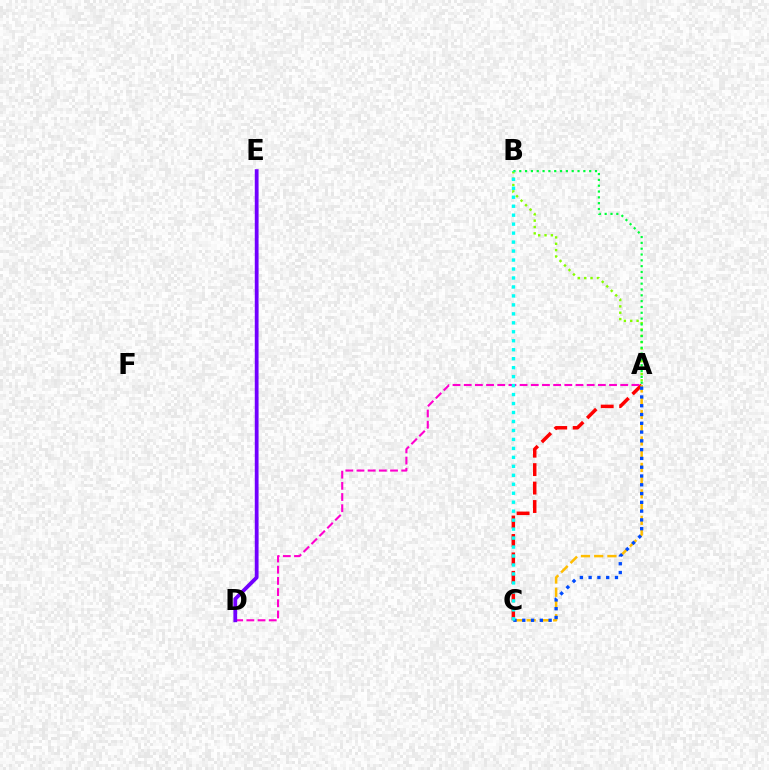{('A', 'C'): [{'color': '#ff0000', 'line_style': 'dashed', 'thickness': 2.51}, {'color': '#ffbd00', 'line_style': 'dashed', 'thickness': 1.8}, {'color': '#004bff', 'line_style': 'dotted', 'thickness': 2.39}], ('A', 'B'): [{'color': '#84ff00', 'line_style': 'dotted', 'thickness': 1.73}, {'color': '#00ff39', 'line_style': 'dotted', 'thickness': 1.58}], ('A', 'D'): [{'color': '#ff00cf', 'line_style': 'dashed', 'thickness': 1.52}], ('D', 'E'): [{'color': '#7200ff', 'line_style': 'solid', 'thickness': 2.73}], ('B', 'C'): [{'color': '#00fff6', 'line_style': 'dotted', 'thickness': 2.44}]}